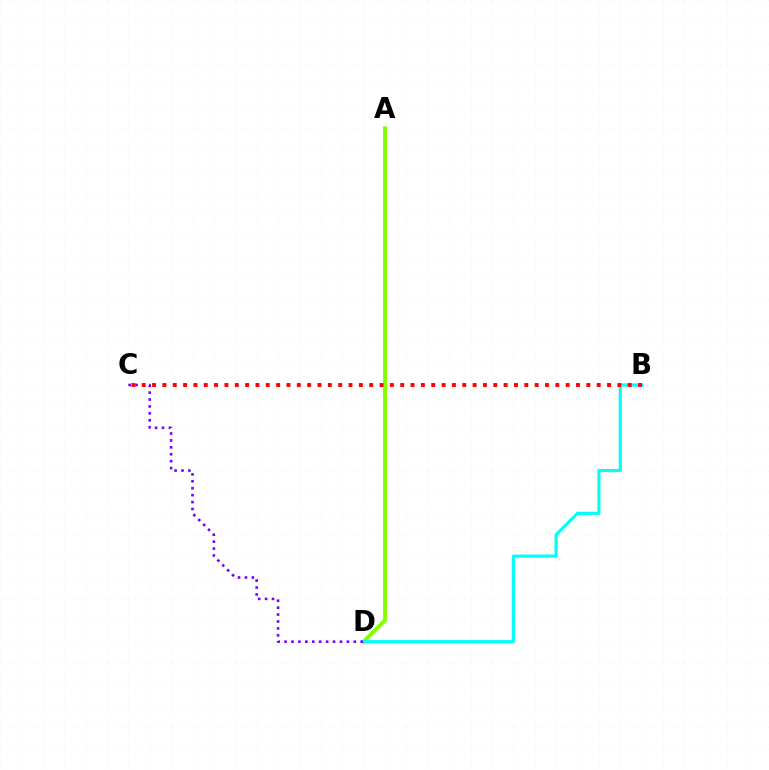{('A', 'D'): [{'color': '#84ff00', 'line_style': 'solid', 'thickness': 2.85}], ('B', 'D'): [{'color': '#00fff6', 'line_style': 'solid', 'thickness': 2.26}], ('C', 'D'): [{'color': '#7200ff', 'line_style': 'dotted', 'thickness': 1.88}], ('B', 'C'): [{'color': '#ff0000', 'line_style': 'dotted', 'thickness': 2.81}]}